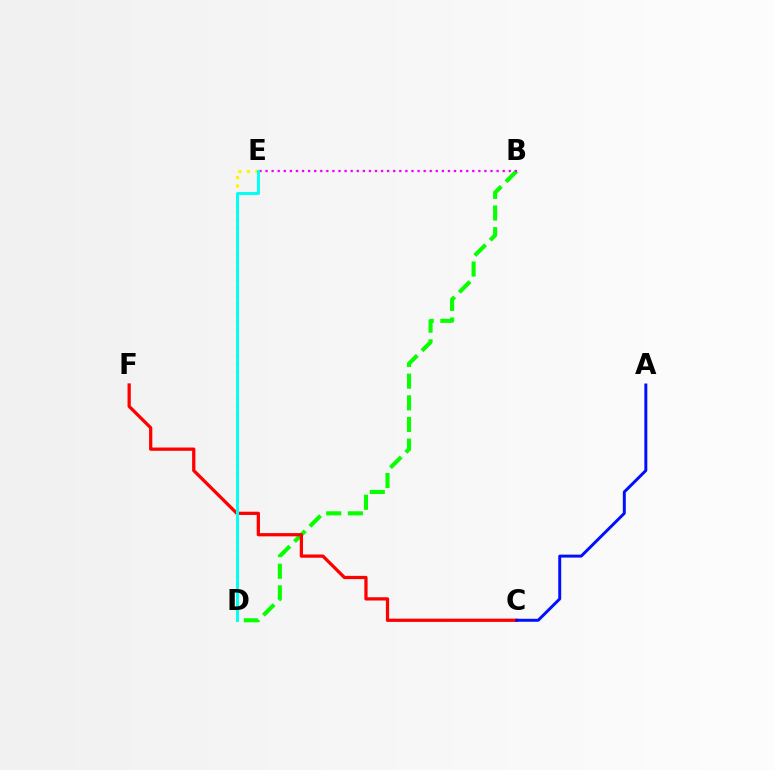{('B', 'D'): [{'color': '#08ff00', 'line_style': 'dashed', 'thickness': 2.94}], ('B', 'E'): [{'color': '#ee00ff', 'line_style': 'dotted', 'thickness': 1.65}], ('C', 'F'): [{'color': '#ff0000', 'line_style': 'solid', 'thickness': 2.34}], ('D', 'E'): [{'color': '#fcf500', 'line_style': 'dotted', 'thickness': 2.3}, {'color': '#00fff6', 'line_style': 'solid', 'thickness': 2.11}], ('A', 'C'): [{'color': '#0010ff', 'line_style': 'solid', 'thickness': 2.13}]}